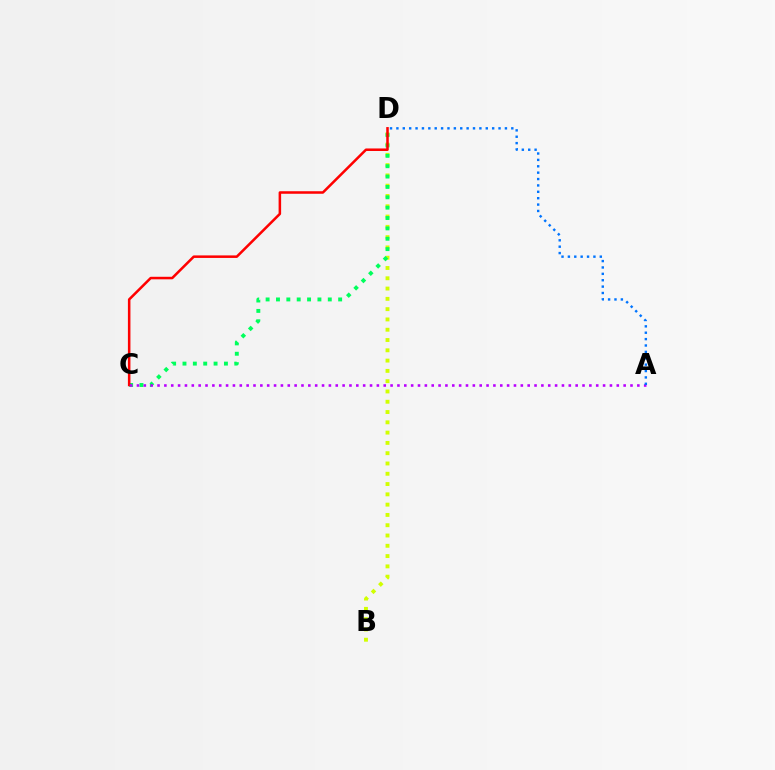{('B', 'D'): [{'color': '#d1ff00', 'line_style': 'dotted', 'thickness': 2.8}], ('C', 'D'): [{'color': '#00ff5c', 'line_style': 'dotted', 'thickness': 2.82}, {'color': '#ff0000', 'line_style': 'solid', 'thickness': 1.82}], ('A', 'C'): [{'color': '#b900ff', 'line_style': 'dotted', 'thickness': 1.86}], ('A', 'D'): [{'color': '#0074ff', 'line_style': 'dotted', 'thickness': 1.73}]}